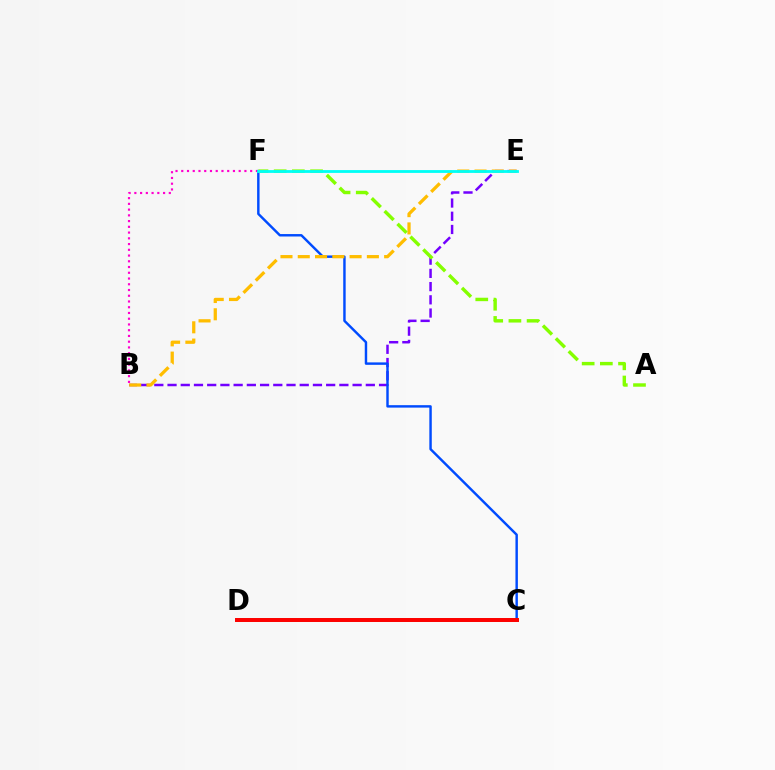{('B', 'E'): [{'color': '#7200ff', 'line_style': 'dashed', 'thickness': 1.8}, {'color': '#ffbd00', 'line_style': 'dashed', 'thickness': 2.35}], ('B', 'F'): [{'color': '#ff00cf', 'line_style': 'dotted', 'thickness': 1.56}], ('C', 'F'): [{'color': '#004bff', 'line_style': 'solid', 'thickness': 1.76}], ('C', 'D'): [{'color': '#00ff39', 'line_style': 'solid', 'thickness': 2.53}, {'color': '#ff0000', 'line_style': 'solid', 'thickness': 2.85}], ('A', 'F'): [{'color': '#84ff00', 'line_style': 'dashed', 'thickness': 2.47}], ('E', 'F'): [{'color': '#00fff6', 'line_style': 'solid', 'thickness': 2.03}]}